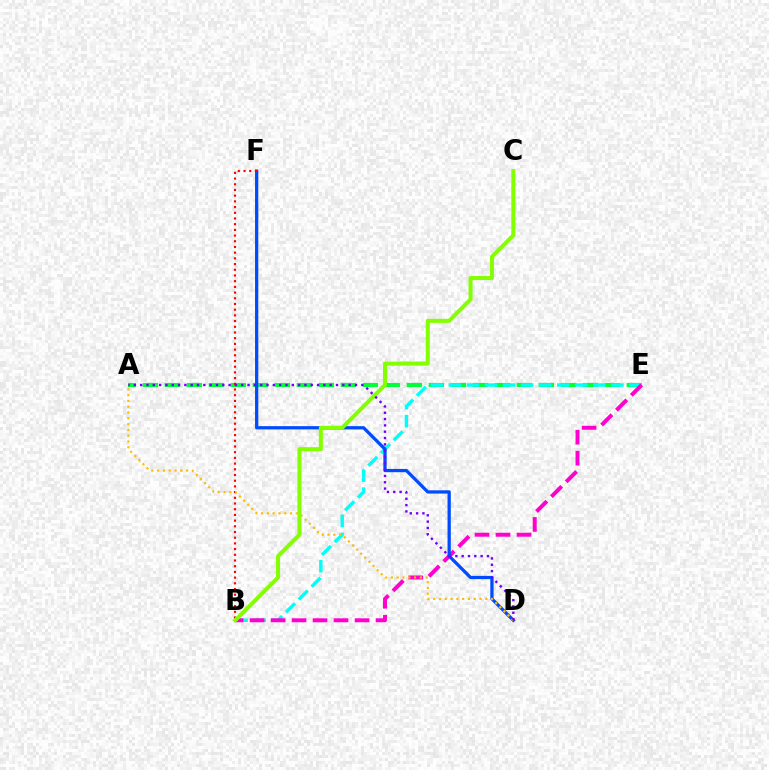{('A', 'E'): [{'color': '#00ff39', 'line_style': 'dashed', 'thickness': 2.99}], ('B', 'E'): [{'color': '#00fff6', 'line_style': 'dashed', 'thickness': 2.45}, {'color': '#ff00cf', 'line_style': 'dashed', 'thickness': 2.85}], ('D', 'F'): [{'color': '#004bff', 'line_style': 'solid', 'thickness': 2.35}], ('B', 'F'): [{'color': '#ff0000', 'line_style': 'dotted', 'thickness': 1.55}], ('B', 'C'): [{'color': '#84ff00', 'line_style': 'solid', 'thickness': 2.89}], ('A', 'D'): [{'color': '#ffbd00', 'line_style': 'dotted', 'thickness': 1.57}, {'color': '#7200ff', 'line_style': 'dotted', 'thickness': 1.72}]}